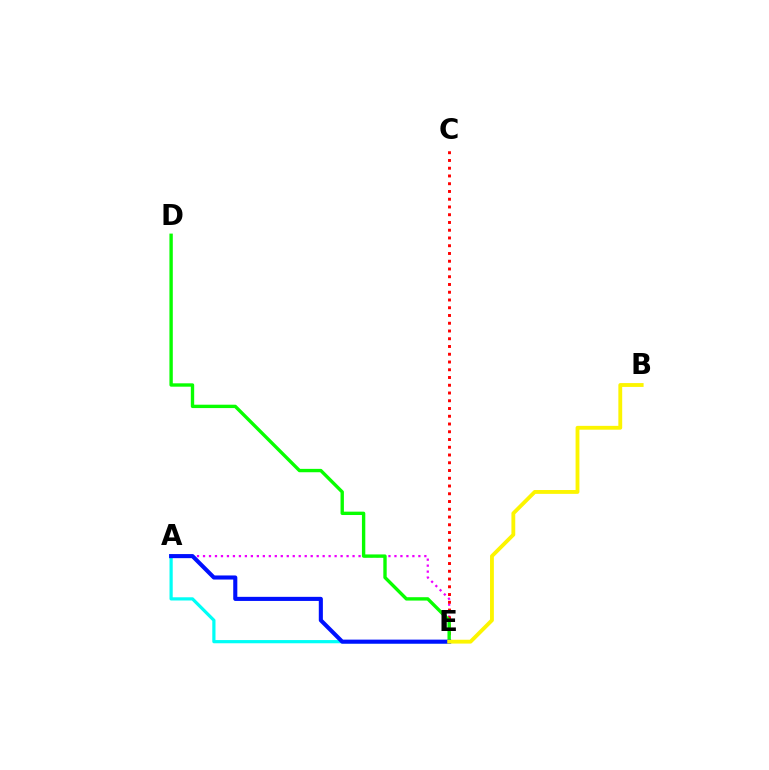{('A', 'E'): [{'color': '#ee00ff', 'line_style': 'dotted', 'thickness': 1.63}, {'color': '#00fff6', 'line_style': 'solid', 'thickness': 2.31}, {'color': '#0010ff', 'line_style': 'solid', 'thickness': 2.94}], ('C', 'E'): [{'color': '#ff0000', 'line_style': 'dotted', 'thickness': 2.11}], ('D', 'E'): [{'color': '#08ff00', 'line_style': 'solid', 'thickness': 2.43}], ('B', 'E'): [{'color': '#fcf500', 'line_style': 'solid', 'thickness': 2.76}]}